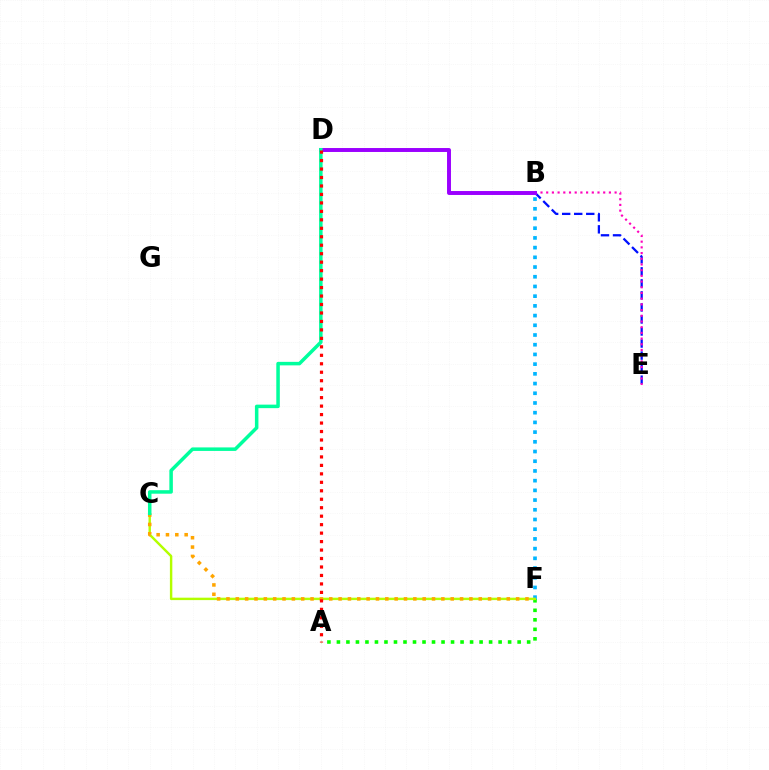{('B', 'F'): [{'color': '#00b5ff', 'line_style': 'dotted', 'thickness': 2.64}], ('A', 'F'): [{'color': '#08ff00', 'line_style': 'dotted', 'thickness': 2.58}], ('B', 'E'): [{'color': '#0010ff', 'line_style': 'dashed', 'thickness': 1.64}, {'color': '#ff00bd', 'line_style': 'dotted', 'thickness': 1.55}], ('B', 'D'): [{'color': '#9b00ff', 'line_style': 'solid', 'thickness': 2.83}], ('C', 'F'): [{'color': '#b3ff00', 'line_style': 'solid', 'thickness': 1.75}, {'color': '#ffa500', 'line_style': 'dotted', 'thickness': 2.54}], ('C', 'D'): [{'color': '#00ff9d', 'line_style': 'solid', 'thickness': 2.53}], ('A', 'D'): [{'color': '#ff0000', 'line_style': 'dotted', 'thickness': 2.3}]}